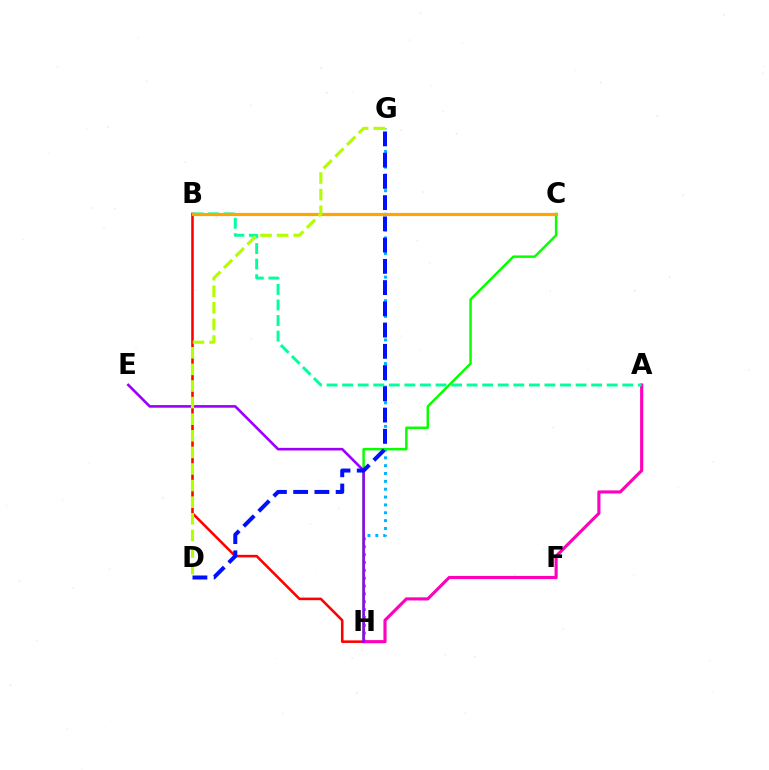{('G', 'H'): [{'color': '#00b5ff', 'line_style': 'dotted', 'thickness': 2.13}], ('B', 'H'): [{'color': '#ff0000', 'line_style': 'solid', 'thickness': 1.85}], ('C', 'H'): [{'color': '#08ff00', 'line_style': 'solid', 'thickness': 1.78}], ('A', 'H'): [{'color': '#ff00bd', 'line_style': 'solid', 'thickness': 2.25}], ('E', 'H'): [{'color': '#9b00ff', 'line_style': 'solid', 'thickness': 1.89}], ('A', 'B'): [{'color': '#00ff9d', 'line_style': 'dashed', 'thickness': 2.11}], ('B', 'C'): [{'color': '#ffa500', 'line_style': 'solid', 'thickness': 2.3}], ('D', 'G'): [{'color': '#b3ff00', 'line_style': 'dashed', 'thickness': 2.25}, {'color': '#0010ff', 'line_style': 'dashed', 'thickness': 2.89}]}